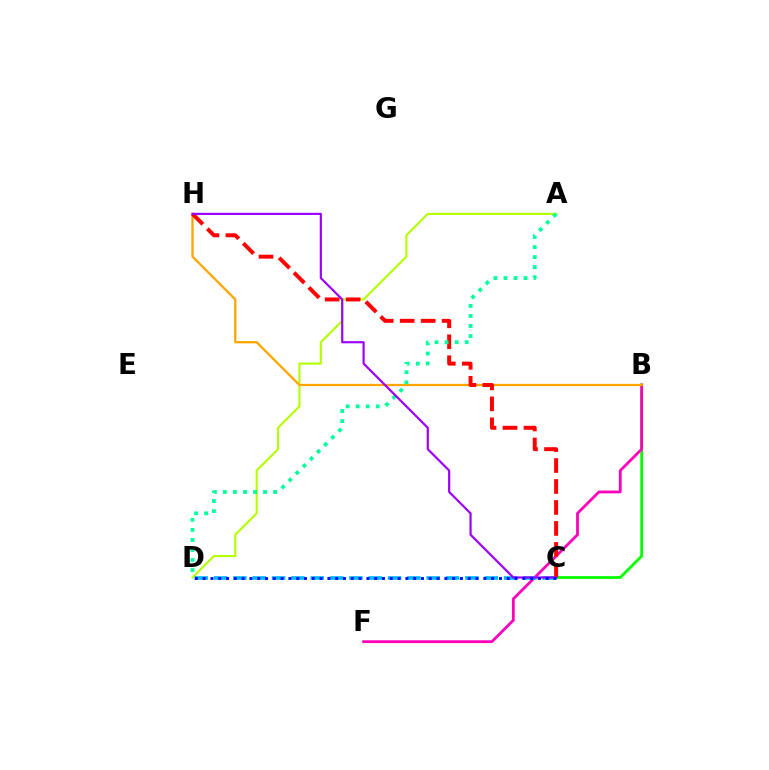{('B', 'C'): [{'color': '#08ff00', 'line_style': 'solid', 'thickness': 2.03}], ('A', 'D'): [{'color': '#b3ff00', 'line_style': 'solid', 'thickness': 1.52}, {'color': '#00ff9d', 'line_style': 'dotted', 'thickness': 2.73}], ('B', 'F'): [{'color': '#ff00bd', 'line_style': 'solid', 'thickness': 2.0}], ('C', 'D'): [{'color': '#00b5ff', 'line_style': 'dashed', 'thickness': 2.63}, {'color': '#0010ff', 'line_style': 'dotted', 'thickness': 2.12}], ('B', 'H'): [{'color': '#ffa500', 'line_style': 'solid', 'thickness': 1.64}], ('C', 'H'): [{'color': '#ff0000', 'line_style': 'dashed', 'thickness': 2.85}, {'color': '#9b00ff', 'line_style': 'solid', 'thickness': 1.57}]}